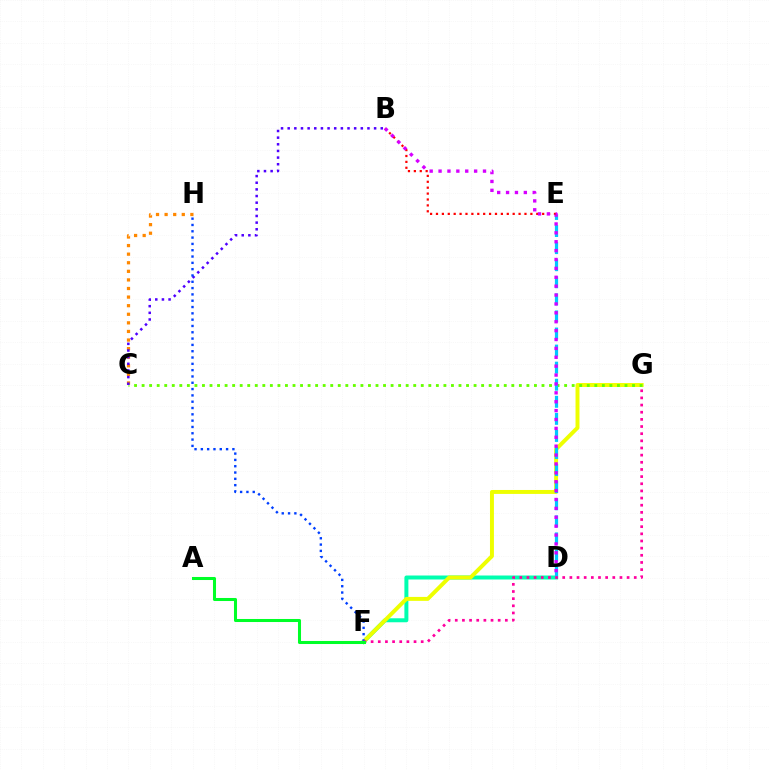{('D', 'F'): [{'color': '#00ffaf', 'line_style': 'solid', 'thickness': 2.87}], ('F', 'G'): [{'color': '#eeff00', 'line_style': 'solid', 'thickness': 2.84}, {'color': '#ff00a0', 'line_style': 'dotted', 'thickness': 1.94}], ('C', 'G'): [{'color': '#66ff00', 'line_style': 'dotted', 'thickness': 2.05}], ('D', 'E'): [{'color': '#00c7ff', 'line_style': 'dashed', 'thickness': 2.32}], ('C', 'H'): [{'color': '#ff8800', 'line_style': 'dotted', 'thickness': 2.33}], ('B', 'C'): [{'color': '#4f00ff', 'line_style': 'dotted', 'thickness': 1.81}], ('B', 'E'): [{'color': '#ff0000', 'line_style': 'dotted', 'thickness': 1.6}], ('F', 'H'): [{'color': '#003fff', 'line_style': 'dotted', 'thickness': 1.71}], ('B', 'D'): [{'color': '#d600ff', 'line_style': 'dotted', 'thickness': 2.42}], ('A', 'F'): [{'color': '#00ff27', 'line_style': 'solid', 'thickness': 2.19}]}